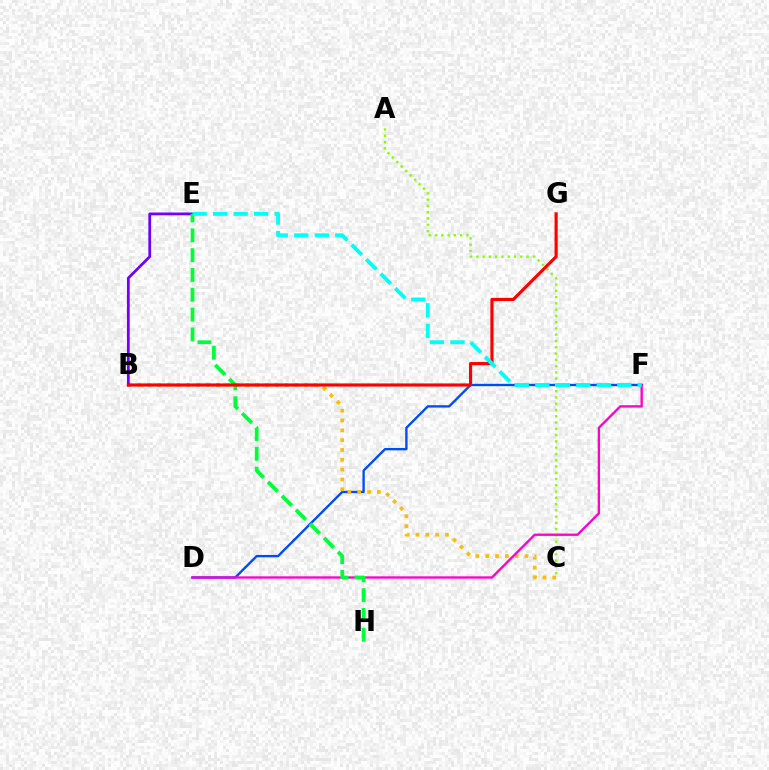{('D', 'F'): [{'color': '#004bff', 'line_style': 'solid', 'thickness': 1.7}, {'color': '#ff00cf', 'line_style': 'solid', 'thickness': 1.69}], ('B', 'C'): [{'color': '#ffbd00', 'line_style': 'dotted', 'thickness': 2.67}], ('B', 'E'): [{'color': '#7200ff', 'line_style': 'solid', 'thickness': 1.99}], ('A', 'C'): [{'color': '#84ff00', 'line_style': 'dotted', 'thickness': 1.7}], ('E', 'H'): [{'color': '#00ff39', 'line_style': 'dashed', 'thickness': 2.69}], ('B', 'G'): [{'color': '#ff0000', 'line_style': 'solid', 'thickness': 2.27}], ('E', 'F'): [{'color': '#00fff6', 'line_style': 'dashed', 'thickness': 2.79}]}